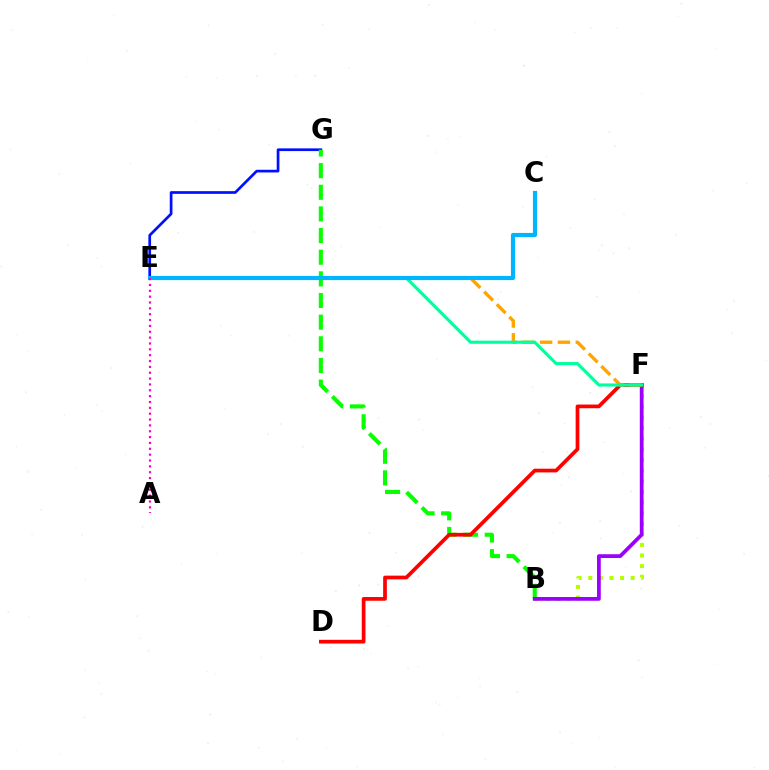{('E', 'G'): [{'color': '#0010ff', 'line_style': 'solid', 'thickness': 1.95}], ('B', 'F'): [{'color': '#b3ff00', 'line_style': 'dotted', 'thickness': 2.88}, {'color': '#9b00ff', 'line_style': 'solid', 'thickness': 2.7}], ('B', 'G'): [{'color': '#08ff00', 'line_style': 'dashed', 'thickness': 2.94}], ('D', 'F'): [{'color': '#ff0000', 'line_style': 'solid', 'thickness': 2.67}], ('E', 'F'): [{'color': '#ffa500', 'line_style': 'dashed', 'thickness': 2.42}, {'color': '#00ff9d', 'line_style': 'solid', 'thickness': 2.24}], ('C', 'E'): [{'color': '#00b5ff', 'line_style': 'solid', 'thickness': 2.99}], ('A', 'E'): [{'color': '#ff00bd', 'line_style': 'dotted', 'thickness': 1.59}]}